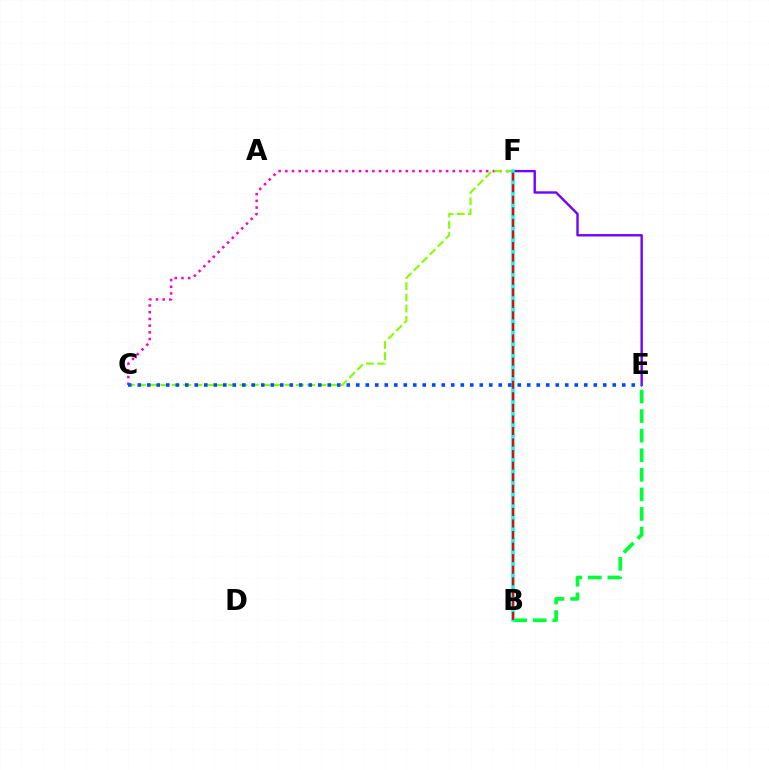{('C', 'F'): [{'color': '#ff00cf', 'line_style': 'dotted', 'thickness': 1.82}, {'color': '#84ff00', 'line_style': 'dashed', 'thickness': 1.53}], ('E', 'F'): [{'color': '#7200ff', 'line_style': 'solid', 'thickness': 1.71}], ('B', 'E'): [{'color': '#00ff39', 'line_style': 'dashed', 'thickness': 2.66}], ('B', 'F'): [{'color': '#ffbd00', 'line_style': 'solid', 'thickness': 1.65}, {'color': '#00fff6', 'line_style': 'solid', 'thickness': 2.52}, {'color': '#ff0000', 'line_style': 'dashed', 'thickness': 1.57}], ('C', 'E'): [{'color': '#004bff', 'line_style': 'dotted', 'thickness': 2.58}]}